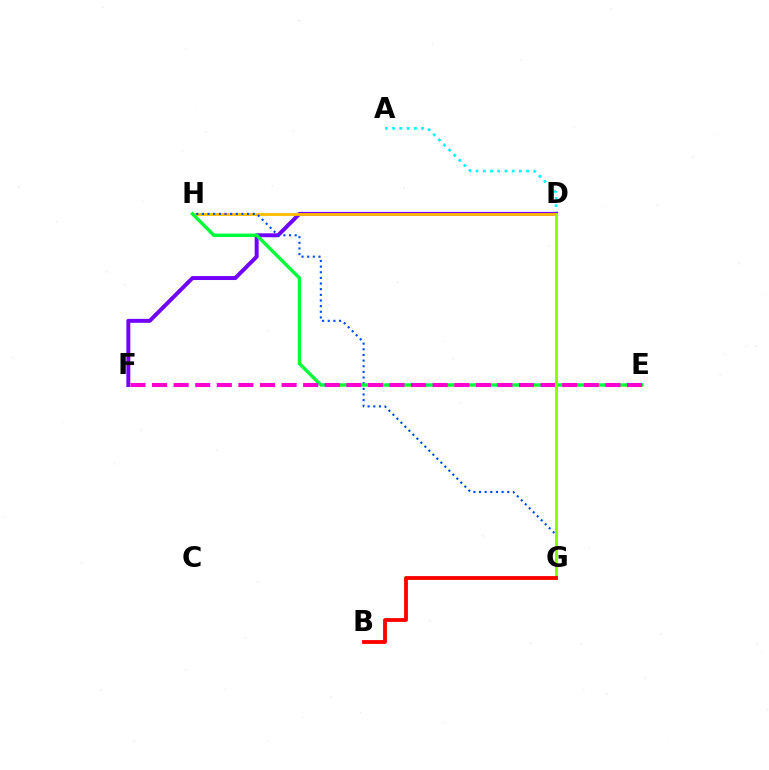{('A', 'D'): [{'color': '#00fff6', 'line_style': 'dotted', 'thickness': 1.96}], ('D', 'F'): [{'color': '#7200ff', 'line_style': 'solid', 'thickness': 2.85}], ('D', 'H'): [{'color': '#ffbd00', 'line_style': 'solid', 'thickness': 2.02}], ('G', 'H'): [{'color': '#004bff', 'line_style': 'dotted', 'thickness': 1.53}], ('E', 'H'): [{'color': '#00ff39', 'line_style': 'solid', 'thickness': 2.44}], ('E', 'F'): [{'color': '#ff00cf', 'line_style': 'dashed', 'thickness': 2.93}], ('D', 'G'): [{'color': '#84ff00', 'line_style': 'solid', 'thickness': 2.05}], ('B', 'G'): [{'color': '#ff0000', 'line_style': 'solid', 'thickness': 2.75}]}